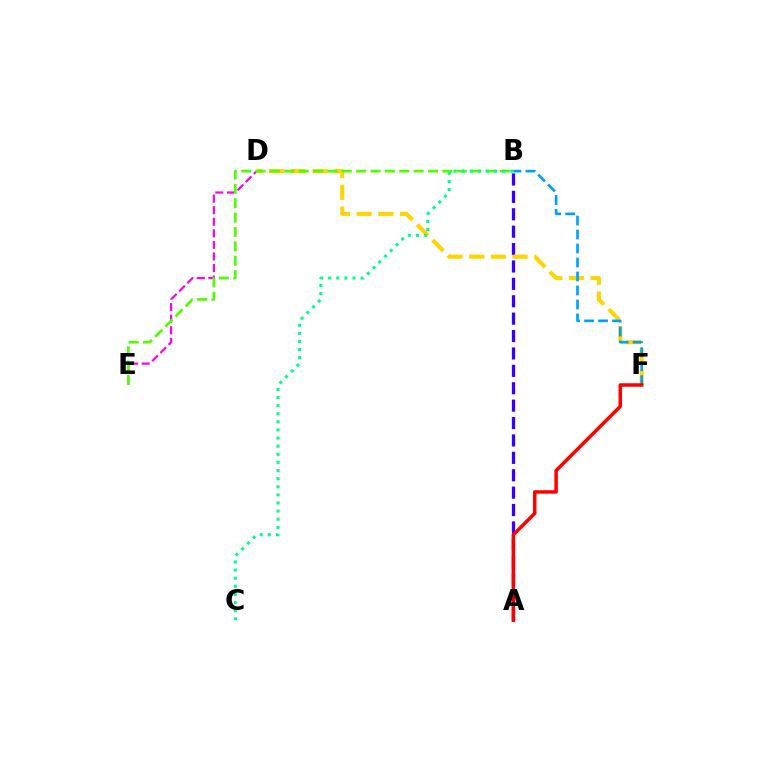{('A', 'B'): [{'color': '#3700ff', 'line_style': 'dashed', 'thickness': 2.36}], ('D', 'E'): [{'color': '#ff00ed', 'line_style': 'dashed', 'thickness': 1.57}], ('D', 'F'): [{'color': '#ffd500', 'line_style': 'dashed', 'thickness': 2.95}], ('B', 'F'): [{'color': '#009eff', 'line_style': 'dashed', 'thickness': 1.9}], ('A', 'F'): [{'color': '#ff0000', 'line_style': 'solid', 'thickness': 2.52}], ('B', 'E'): [{'color': '#4fff00', 'line_style': 'dashed', 'thickness': 1.95}], ('B', 'C'): [{'color': '#00ff86', 'line_style': 'dotted', 'thickness': 2.2}]}